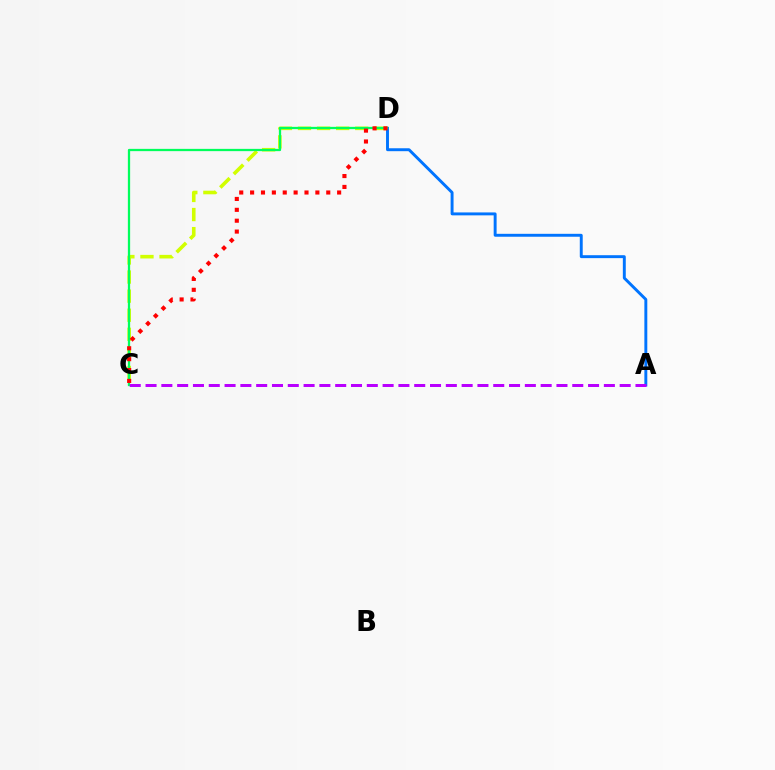{('C', 'D'): [{'color': '#d1ff00', 'line_style': 'dashed', 'thickness': 2.59}, {'color': '#00ff5c', 'line_style': 'solid', 'thickness': 1.64}, {'color': '#ff0000', 'line_style': 'dotted', 'thickness': 2.96}], ('A', 'D'): [{'color': '#0074ff', 'line_style': 'solid', 'thickness': 2.11}], ('A', 'C'): [{'color': '#b900ff', 'line_style': 'dashed', 'thickness': 2.15}]}